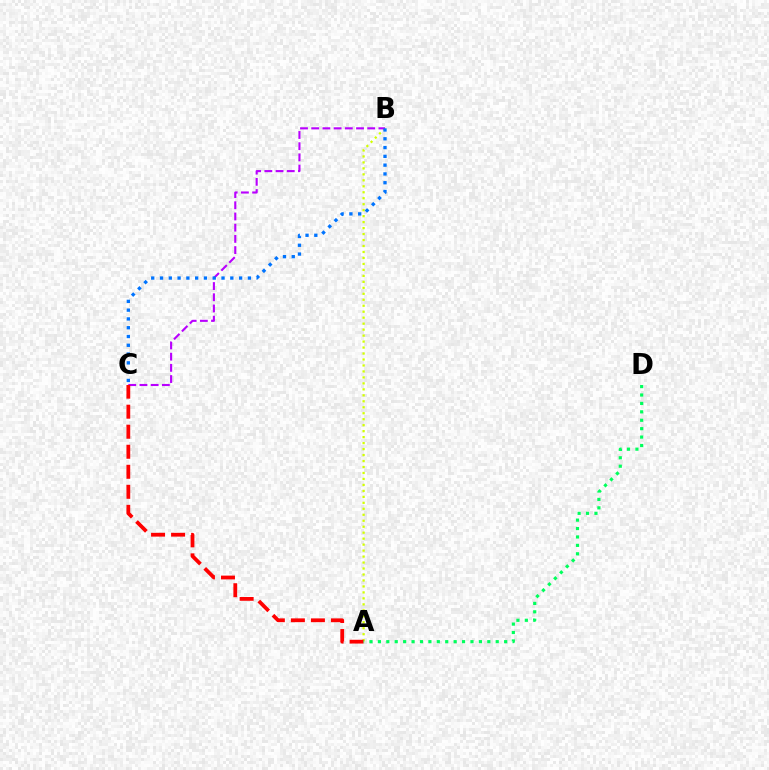{('A', 'B'): [{'color': '#d1ff00', 'line_style': 'dotted', 'thickness': 1.62}], ('B', 'C'): [{'color': '#b900ff', 'line_style': 'dashed', 'thickness': 1.52}, {'color': '#0074ff', 'line_style': 'dotted', 'thickness': 2.39}], ('A', 'C'): [{'color': '#ff0000', 'line_style': 'dashed', 'thickness': 2.72}], ('A', 'D'): [{'color': '#00ff5c', 'line_style': 'dotted', 'thickness': 2.29}]}